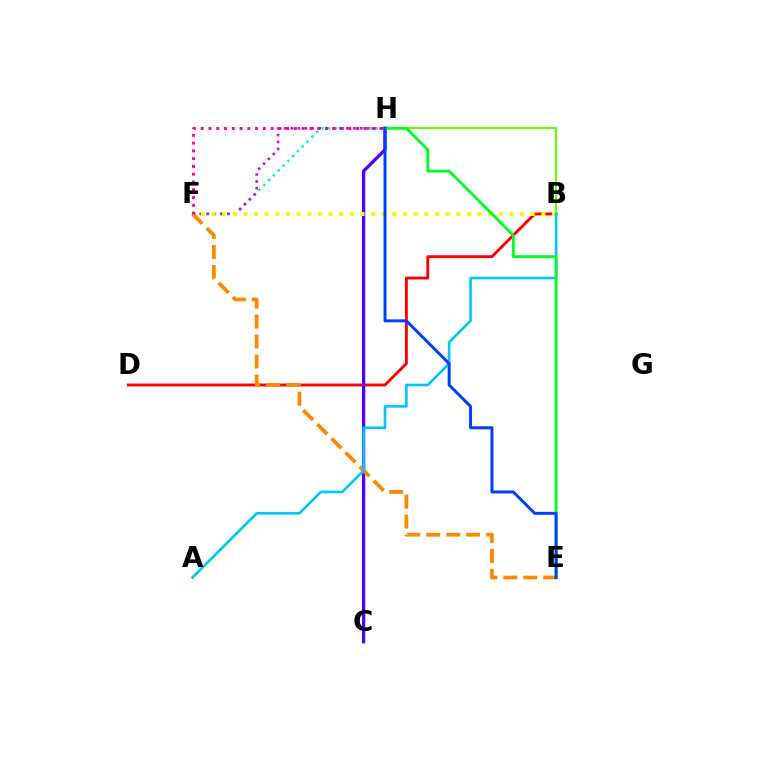{('F', 'H'): [{'color': '#00ffaf', 'line_style': 'dotted', 'thickness': 1.85}, {'color': '#d600ff', 'line_style': 'dotted', 'thickness': 1.88}, {'color': '#ff00a0', 'line_style': 'dotted', 'thickness': 2.11}], ('B', 'D'): [{'color': '#ff0000', 'line_style': 'solid', 'thickness': 2.07}], ('C', 'H'): [{'color': '#4f00ff', 'line_style': 'solid', 'thickness': 2.38}], ('E', 'F'): [{'color': '#ff8800', 'line_style': 'dashed', 'thickness': 2.71}], ('B', 'F'): [{'color': '#eeff00', 'line_style': 'dotted', 'thickness': 2.89}], ('B', 'H'): [{'color': '#66ff00', 'line_style': 'solid', 'thickness': 1.52}], ('A', 'B'): [{'color': '#00c7ff', 'line_style': 'solid', 'thickness': 1.9}], ('E', 'H'): [{'color': '#00ff27', 'line_style': 'solid', 'thickness': 2.06}, {'color': '#003fff', 'line_style': 'solid', 'thickness': 2.14}]}